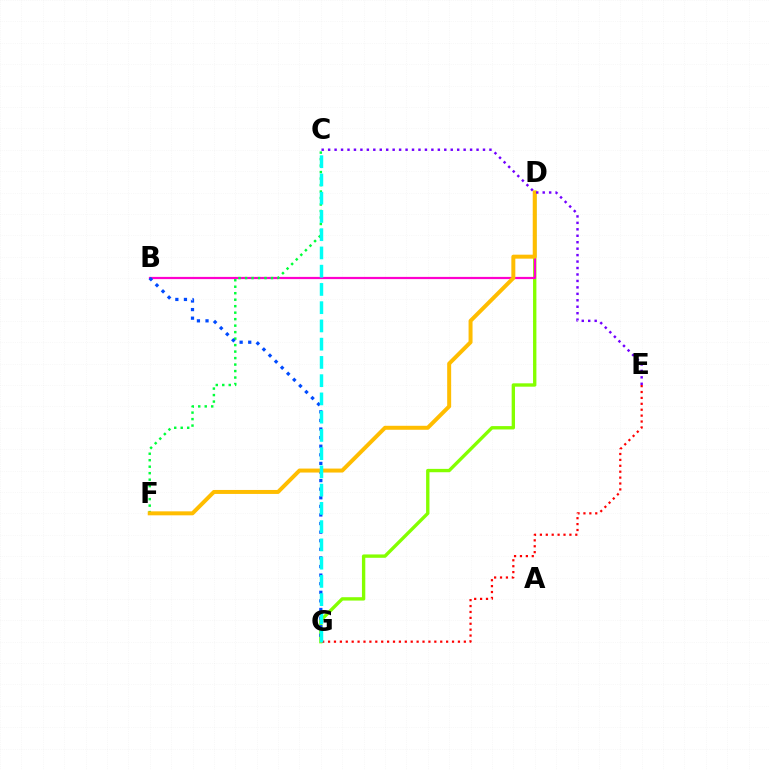{('D', 'G'): [{'color': '#84ff00', 'line_style': 'solid', 'thickness': 2.42}], ('B', 'D'): [{'color': '#ff00cf', 'line_style': 'solid', 'thickness': 1.59}], ('C', 'F'): [{'color': '#00ff39', 'line_style': 'dotted', 'thickness': 1.76}], ('E', 'G'): [{'color': '#ff0000', 'line_style': 'dotted', 'thickness': 1.6}], ('B', 'G'): [{'color': '#004bff', 'line_style': 'dotted', 'thickness': 2.33}], ('D', 'F'): [{'color': '#ffbd00', 'line_style': 'solid', 'thickness': 2.86}], ('C', 'E'): [{'color': '#7200ff', 'line_style': 'dotted', 'thickness': 1.75}], ('C', 'G'): [{'color': '#00fff6', 'line_style': 'dashed', 'thickness': 2.48}]}